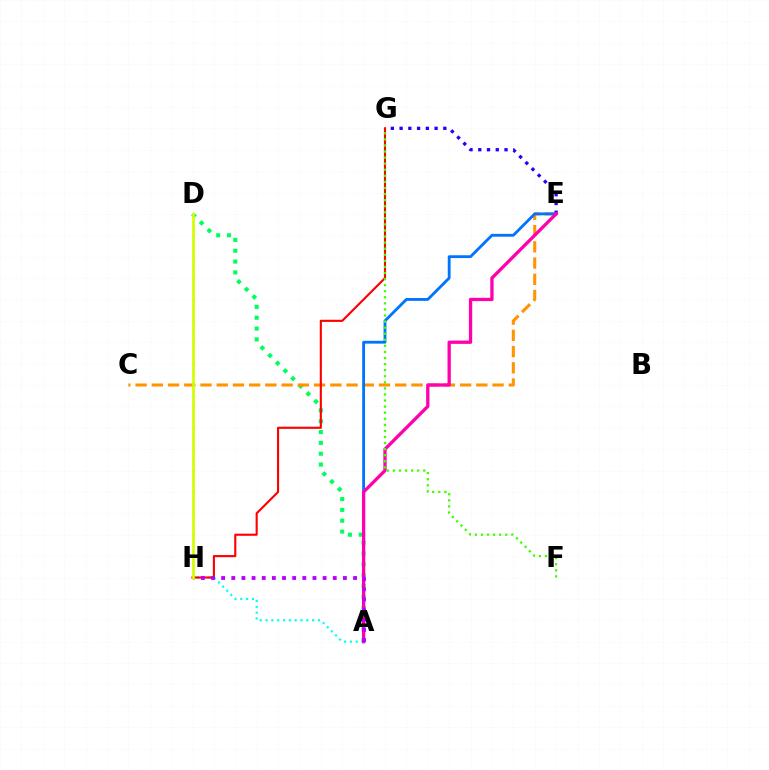{('A', 'D'): [{'color': '#00ff5c', 'line_style': 'dotted', 'thickness': 2.94}], ('A', 'H'): [{'color': '#00fff6', 'line_style': 'dotted', 'thickness': 1.58}, {'color': '#b900ff', 'line_style': 'dotted', 'thickness': 2.76}], ('C', 'E'): [{'color': '#ff9400', 'line_style': 'dashed', 'thickness': 2.2}], ('E', 'G'): [{'color': '#2500ff', 'line_style': 'dotted', 'thickness': 2.38}], ('A', 'E'): [{'color': '#0074ff', 'line_style': 'solid', 'thickness': 2.04}, {'color': '#ff00ac', 'line_style': 'solid', 'thickness': 2.37}], ('G', 'H'): [{'color': '#ff0000', 'line_style': 'solid', 'thickness': 1.53}], ('F', 'G'): [{'color': '#3dff00', 'line_style': 'dotted', 'thickness': 1.65}], ('D', 'H'): [{'color': '#d1ff00', 'line_style': 'solid', 'thickness': 1.97}]}